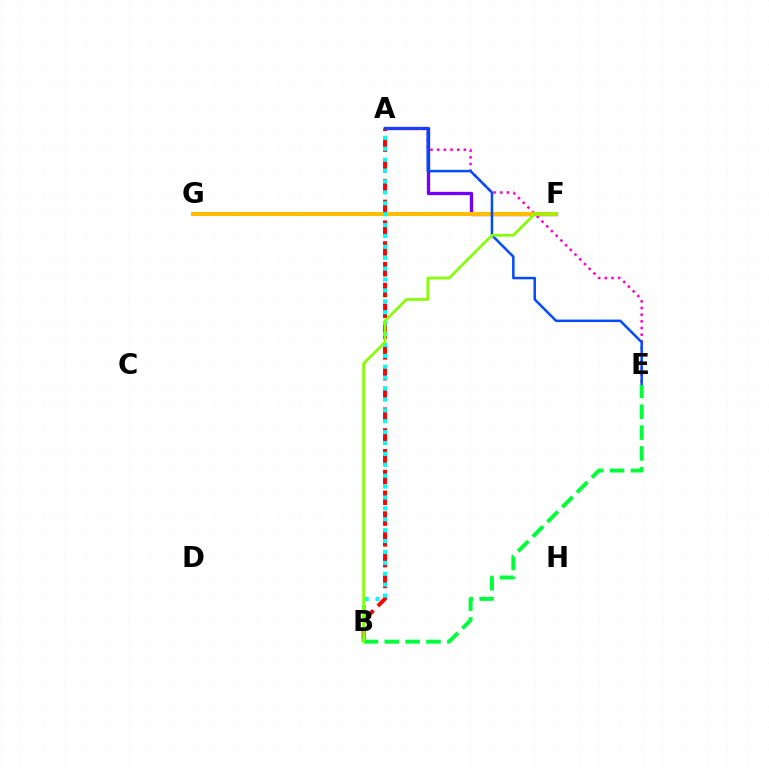{('A', 'F'): [{'color': '#7200ff', 'line_style': 'solid', 'thickness': 2.38}], ('A', 'E'): [{'color': '#ff00cf', 'line_style': 'dotted', 'thickness': 1.81}, {'color': '#004bff', 'line_style': 'solid', 'thickness': 1.8}], ('F', 'G'): [{'color': '#ffbd00', 'line_style': 'solid', 'thickness': 2.91}], ('A', 'B'): [{'color': '#ff0000', 'line_style': 'dashed', 'thickness': 2.82}, {'color': '#00fff6', 'line_style': 'dotted', 'thickness': 2.96}], ('B', 'E'): [{'color': '#00ff39', 'line_style': 'dashed', 'thickness': 2.83}], ('B', 'F'): [{'color': '#84ff00', 'line_style': 'solid', 'thickness': 1.94}]}